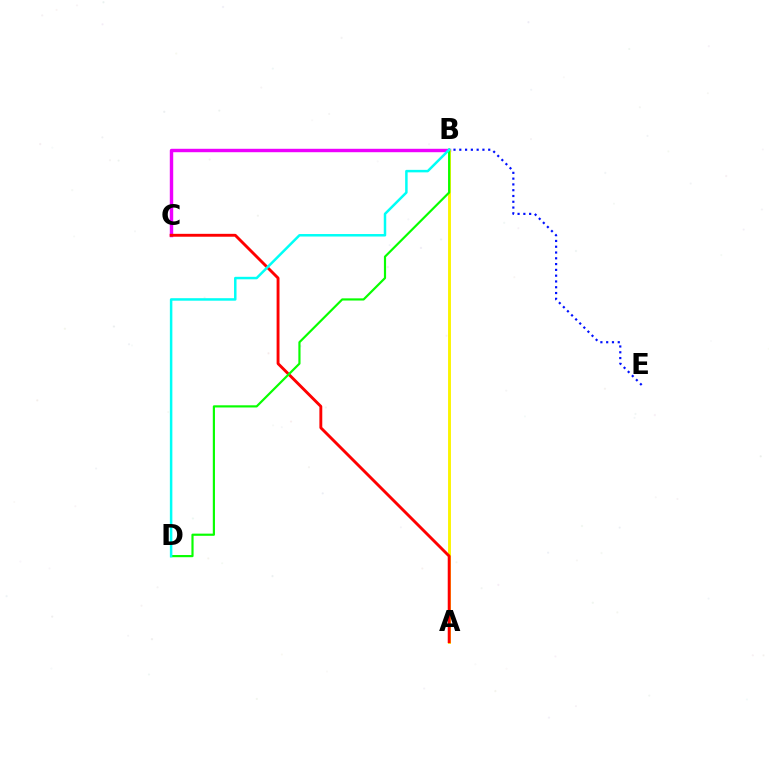{('B', 'C'): [{'color': '#ee00ff', 'line_style': 'solid', 'thickness': 2.46}], ('A', 'B'): [{'color': '#fcf500', 'line_style': 'solid', 'thickness': 2.09}], ('A', 'C'): [{'color': '#ff0000', 'line_style': 'solid', 'thickness': 2.08}], ('B', 'E'): [{'color': '#0010ff', 'line_style': 'dotted', 'thickness': 1.57}], ('B', 'D'): [{'color': '#08ff00', 'line_style': 'solid', 'thickness': 1.57}, {'color': '#00fff6', 'line_style': 'solid', 'thickness': 1.79}]}